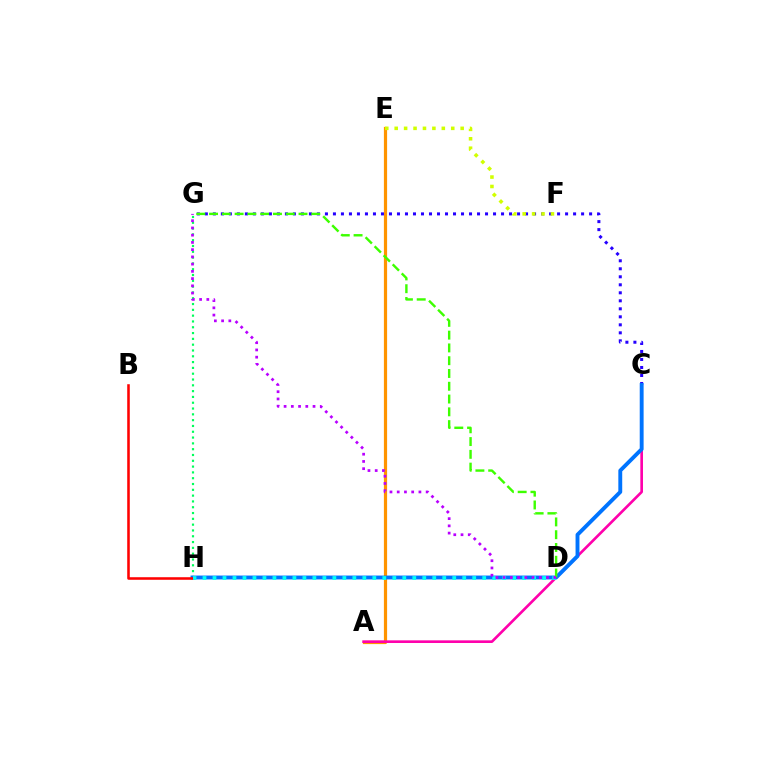{('A', 'E'): [{'color': '#ff9400', 'line_style': 'solid', 'thickness': 2.31}], ('C', 'G'): [{'color': '#2500ff', 'line_style': 'dotted', 'thickness': 2.18}], ('E', 'F'): [{'color': '#d1ff00', 'line_style': 'dotted', 'thickness': 2.56}], ('G', 'H'): [{'color': '#00ff5c', 'line_style': 'dotted', 'thickness': 1.58}], ('A', 'C'): [{'color': '#ff00ac', 'line_style': 'solid', 'thickness': 1.9}], ('C', 'H'): [{'color': '#0074ff', 'line_style': 'solid', 'thickness': 2.8}], ('B', 'H'): [{'color': '#ff0000', 'line_style': 'solid', 'thickness': 1.84}], ('D', 'H'): [{'color': '#00fff6', 'line_style': 'dotted', 'thickness': 2.71}], ('D', 'G'): [{'color': '#3dff00', 'line_style': 'dashed', 'thickness': 1.74}, {'color': '#b900ff', 'line_style': 'dotted', 'thickness': 1.97}]}